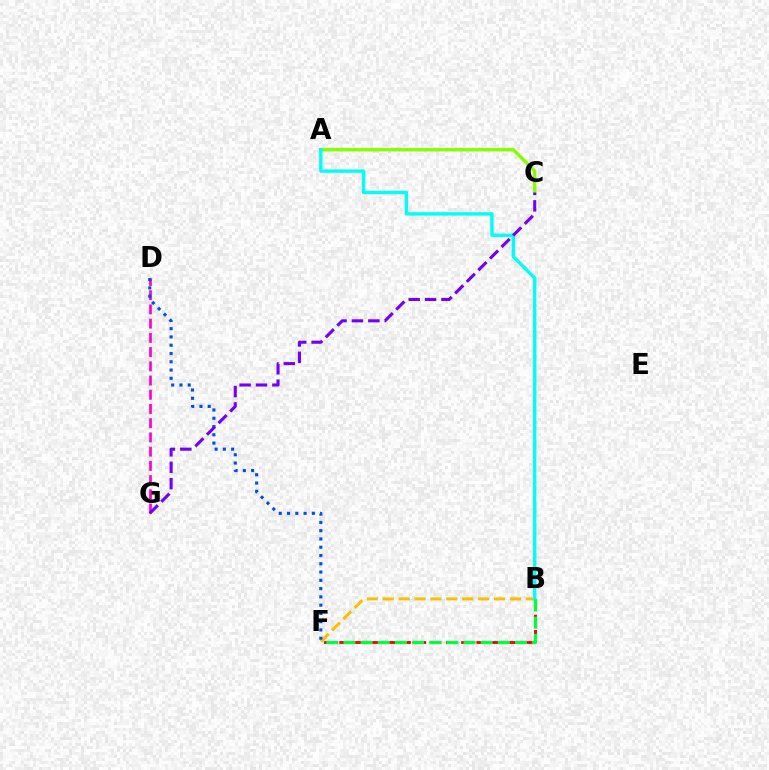{('A', 'C'): [{'color': '#84ff00', 'line_style': 'solid', 'thickness': 2.43}], ('D', 'G'): [{'color': '#ff00cf', 'line_style': 'dashed', 'thickness': 1.93}], ('B', 'F'): [{'color': '#ffbd00', 'line_style': 'dashed', 'thickness': 2.16}, {'color': '#ff0000', 'line_style': 'dashed', 'thickness': 2.07}, {'color': '#00ff39', 'line_style': 'dashed', 'thickness': 2.33}], ('D', 'F'): [{'color': '#004bff', 'line_style': 'dotted', 'thickness': 2.25}], ('A', 'B'): [{'color': '#00fff6', 'line_style': 'solid', 'thickness': 2.44}], ('C', 'G'): [{'color': '#7200ff', 'line_style': 'dashed', 'thickness': 2.23}]}